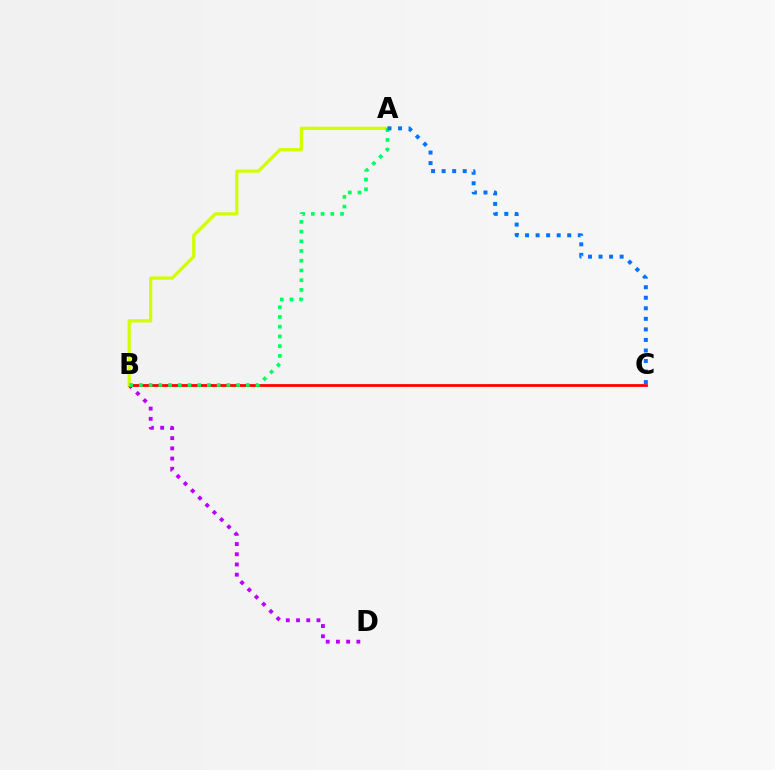{('B', 'D'): [{'color': '#b900ff', 'line_style': 'dotted', 'thickness': 2.77}], ('B', 'C'): [{'color': '#ff0000', 'line_style': 'solid', 'thickness': 1.99}], ('A', 'B'): [{'color': '#d1ff00', 'line_style': 'solid', 'thickness': 2.33}, {'color': '#00ff5c', 'line_style': 'dotted', 'thickness': 2.64}], ('A', 'C'): [{'color': '#0074ff', 'line_style': 'dotted', 'thickness': 2.86}]}